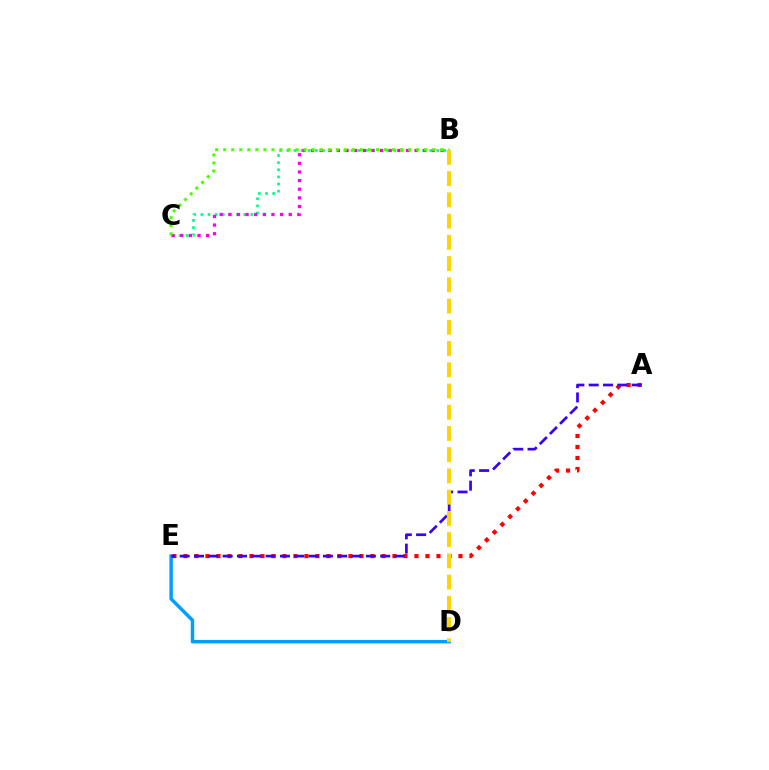{('D', 'E'): [{'color': '#009eff', 'line_style': 'solid', 'thickness': 2.49}], ('B', 'C'): [{'color': '#00ff86', 'line_style': 'dotted', 'thickness': 1.94}, {'color': '#ff00ed', 'line_style': 'dotted', 'thickness': 2.35}, {'color': '#4fff00', 'line_style': 'dotted', 'thickness': 2.18}], ('A', 'E'): [{'color': '#ff0000', 'line_style': 'dotted', 'thickness': 2.99}, {'color': '#3700ff', 'line_style': 'dashed', 'thickness': 1.95}], ('B', 'D'): [{'color': '#ffd500', 'line_style': 'dashed', 'thickness': 2.88}]}